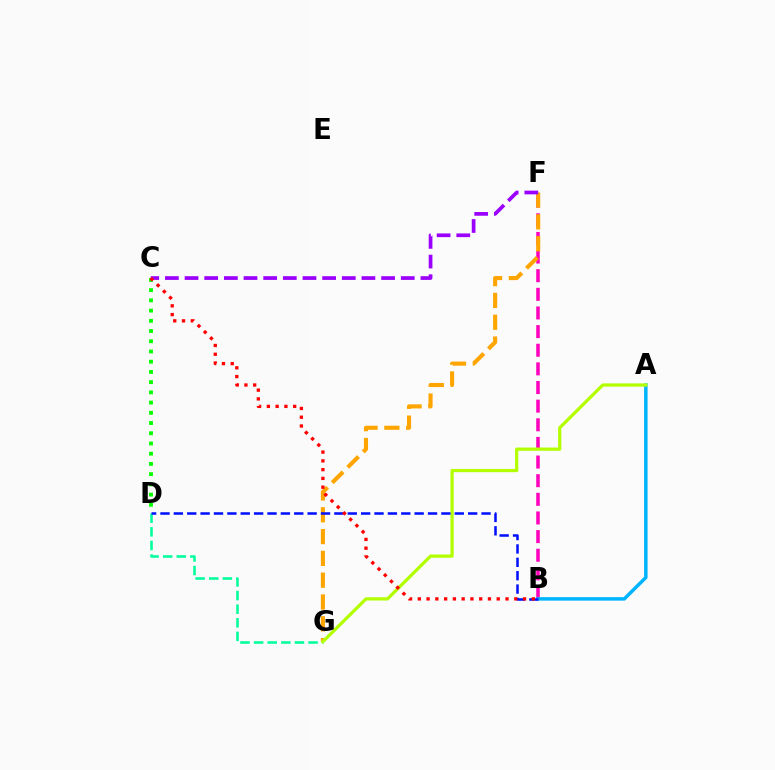{('B', 'F'): [{'color': '#ff00bd', 'line_style': 'dashed', 'thickness': 2.53}], ('C', 'D'): [{'color': '#08ff00', 'line_style': 'dotted', 'thickness': 2.78}], ('D', 'G'): [{'color': '#00ff9d', 'line_style': 'dashed', 'thickness': 1.85}], ('F', 'G'): [{'color': '#ffa500', 'line_style': 'dashed', 'thickness': 2.96}], ('A', 'B'): [{'color': '#00b5ff', 'line_style': 'solid', 'thickness': 2.52}], ('A', 'G'): [{'color': '#b3ff00', 'line_style': 'solid', 'thickness': 2.33}], ('C', 'F'): [{'color': '#9b00ff', 'line_style': 'dashed', 'thickness': 2.67}], ('B', 'D'): [{'color': '#0010ff', 'line_style': 'dashed', 'thickness': 1.82}], ('B', 'C'): [{'color': '#ff0000', 'line_style': 'dotted', 'thickness': 2.38}]}